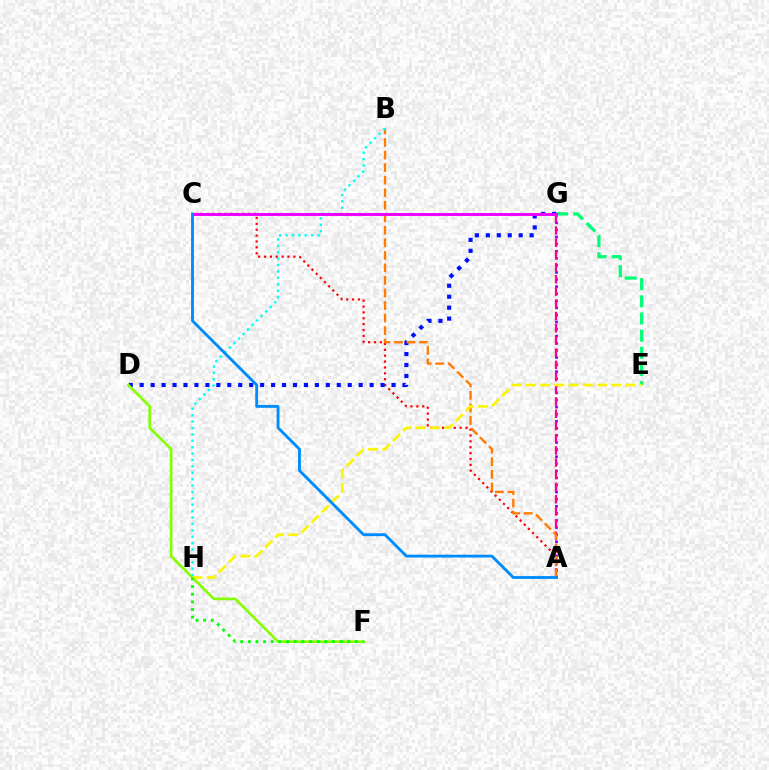{('A', 'G'): [{'color': '#7200ff', 'line_style': 'dotted', 'thickness': 1.93}, {'color': '#ff0094', 'line_style': 'dashed', 'thickness': 1.66}], ('E', 'G'): [{'color': '#00ff74', 'line_style': 'dashed', 'thickness': 2.33}], ('A', 'C'): [{'color': '#ff0000', 'line_style': 'dotted', 'thickness': 1.6}, {'color': '#008cff', 'line_style': 'solid', 'thickness': 2.05}], ('D', 'G'): [{'color': '#0010ff', 'line_style': 'dotted', 'thickness': 2.97}], ('A', 'B'): [{'color': '#ff7c00', 'line_style': 'dashed', 'thickness': 1.7}], ('D', 'F'): [{'color': '#84ff00', 'line_style': 'solid', 'thickness': 1.91}], ('B', 'H'): [{'color': '#00fff6', 'line_style': 'dotted', 'thickness': 1.74}], ('E', 'H'): [{'color': '#fcf500', 'line_style': 'dashed', 'thickness': 1.93}], ('C', 'G'): [{'color': '#ee00ff', 'line_style': 'solid', 'thickness': 2.11}], ('F', 'H'): [{'color': '#08ff00', 'line_style': 'dotted', 'thickness': 2.08}]}